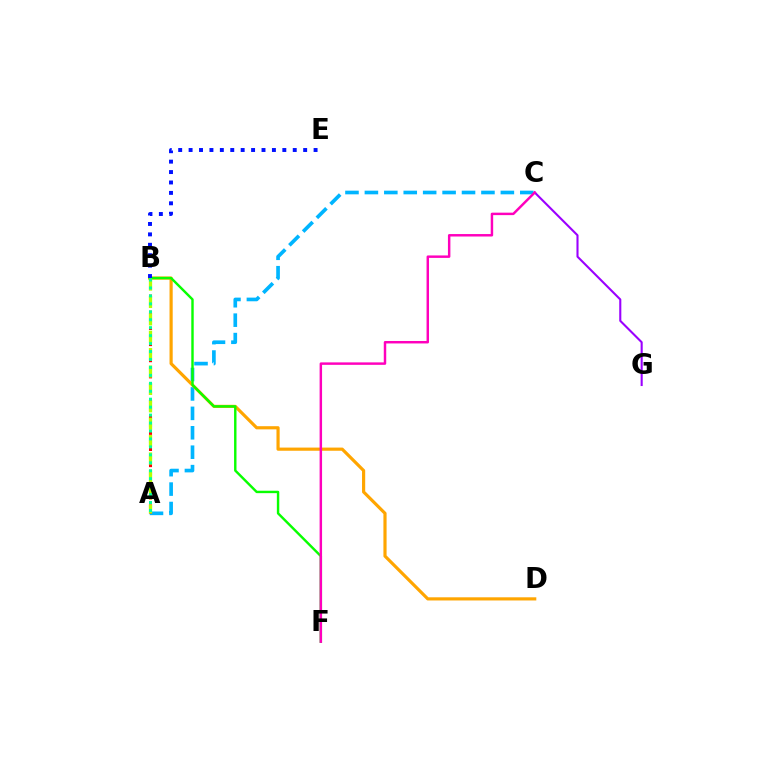{('A', 'C'): [{'color': '#00b5ff', 'line_style': 'dashed', 'thickness': 2.64}], ('A', 'B'): [{'color': '#ff0000', 'line_style': 'dotted', 'thickness': 2.19}, {'color': '#b3ff00', 'line_style': 'dashed', 'thickness': 2.36}, {'color': '#00ff9d', 'line_style': 'dotted', 'thickness': 2.16}], ('B', 'D'): [{'color': '#ffa500', 'line_style': 'solid', 'thickness': 2.28}], ('B', 'F'): [{'color': '#08ff00', 'line_style': 'solid', 'thickness': 1.74}], ('B', 'E'): [{'color': '#0010ff', 'line_style': 'dotted', 'thickness': 2.83}], ('C', 'G'): [{'color': '#9b00ff', 'line_style': 'solid', 'thickness': 1.51}], ('C', 'F'): [{'color': '#ff00bd', 'line_style': 'solid', 'thickness': 1.77}]}